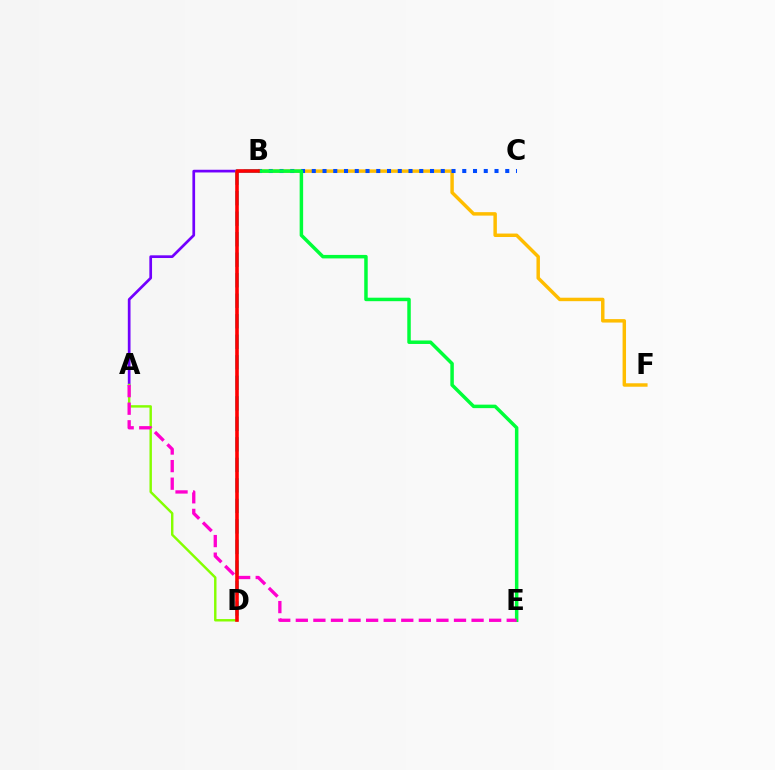{('A', 'B'): [{'color': '#7200ff', 'line_style': 'solid', 'thickness': 1.95}], ('B', 'F'): [{'color': '#ffbd00', 'line_style': 'solid', 'thickness': 2.49}], ('B', 'C'): [{'color': '#004bff', 'line_style': 'dotted', 'thickness': 2.92}], ('B', 'E'): [{'color': '#00ff39', 'line_style': 'solid', 'thickness': 2.51}], ('A', 'D'): [{'color': '#84ff00', 'line_style': 'solid', 'thickness': 1.75}], ('A', 'E'): [{'color': '#ff00cf', 'line_style': 'dashed', 'thickness': 2.39}], ('B', 'D'): [{'color': '#00fff6', 'line_style': 'dashed', 'thickness': 2.79}, {'color': '#ff0000', 'line_style': 'solid', 'thickness': 2.59}]}